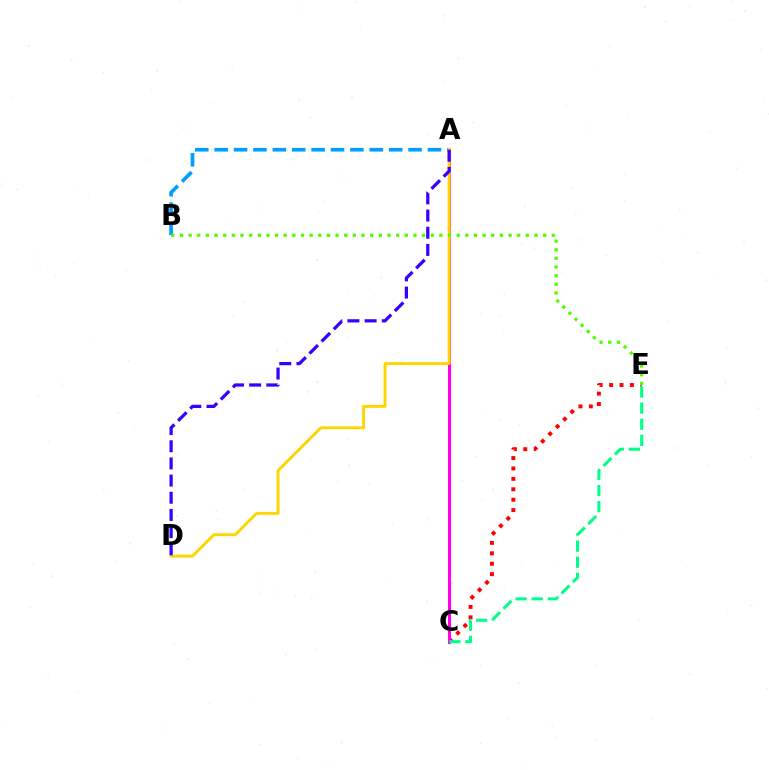{('C', 'E'): [{'color': '#ff0000', 'line_style': 'dotted', 'thickness': 2.83}, {'color': '#00ff86', 'line_style': 'dashed', 'thickness': 2.19}], ('A', 'B'): [{'color': '#009eff', 'line_style': 'dashed', 'thickness': 2.63}], ('A', 'C'): [{'color': '#ff00ed', 'line_style': 'solid', 'thickness': 2.2}], ('A', 'D'): [{'color': '#ffd500', 'line_style': 'solid', 'thickness': 2.09}, {'color': '#3700ff', 'line_style': 'dashed', 'thickness': 2.33}], ('B', 'E'): [{'color': '#4fff00', 'line_style': 'dotted', 'thickness': 2.35}]}